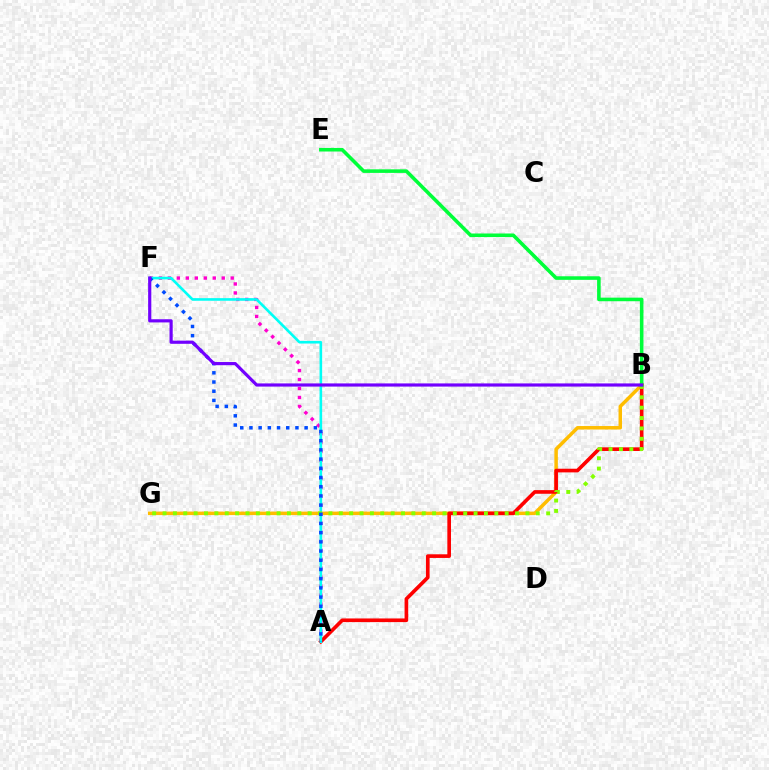{('B', 'G'): [{'color': '#ffbd00', 'line_style': 'solid', 'thickness': 2.51}, {'color': '#84ff00', 'line_style': 'dotted', 'thickness': 2.82}], ('A', 'F'): [{'color': '#ff00cf', 'line_style': 'dotted', 'thickness': 2.44}, {'color': '#00fff6', 'line_style': 'solid', 'thickness': 1.88}, {'color': '#004bff', 'line_style': 'dotted', 'thickness': 2.5}], ('A', 'B'): [{'color': '#ff0000', 'line_style': 'solid', 'thickness': 2.62}], ('B', 'E'): [{'color': '#00ff39', 'line_style': 'solid', 'thickness': 2.57}], ('B', 'F'): [{'color': '#7200ff', 'line_style': 'solid', 'thickness': 2.29}]}